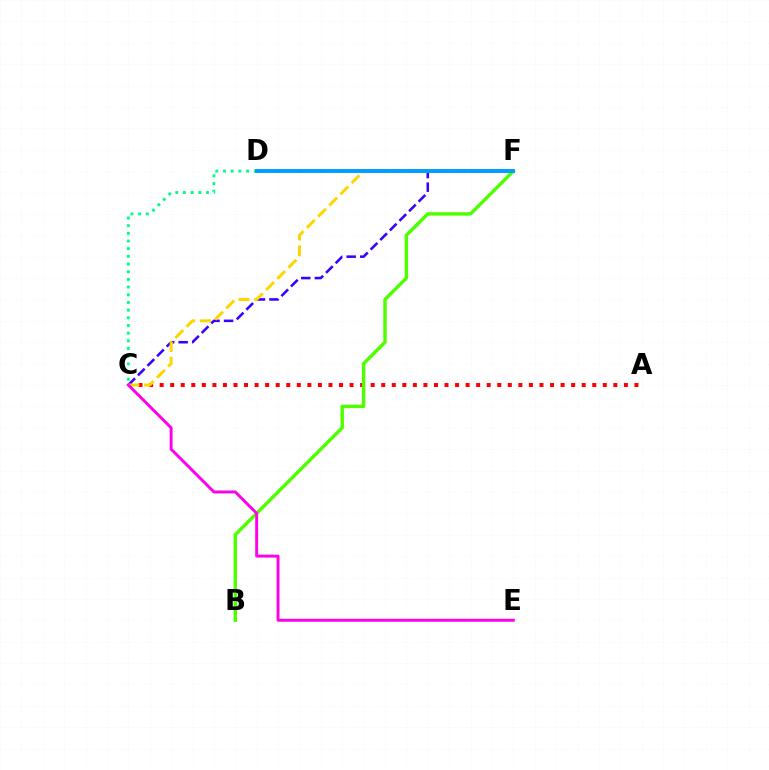{('A', 'C'): [{'color': '#ff0000', 'line_style': 'dotted', 'thickness': 2.87}], ('C', 'F'): [{'color': '#3700ff', 'line_style': 'dashed', 'thickness': 1.84}, {'color': '#ffd500', 'line_style': 'dashed', 'thickness': 2.15}], ('B', 'F'): [{'color': '#4fff00', 'line_style': 'solid', 'thickness': 2.47}], ('C', 'D'): [{'color': '#00ff86', 'line_style': 'dotted', 'thickness': 2.09}], ('D', 'F'): [{'color': '#009eff', 'line_style': 'solid', 'thickness': 2.83}], ('C', 'E'): [{'color': '#ff00ed', 'line_style': 'solid', 'thickness': 2.1}]}